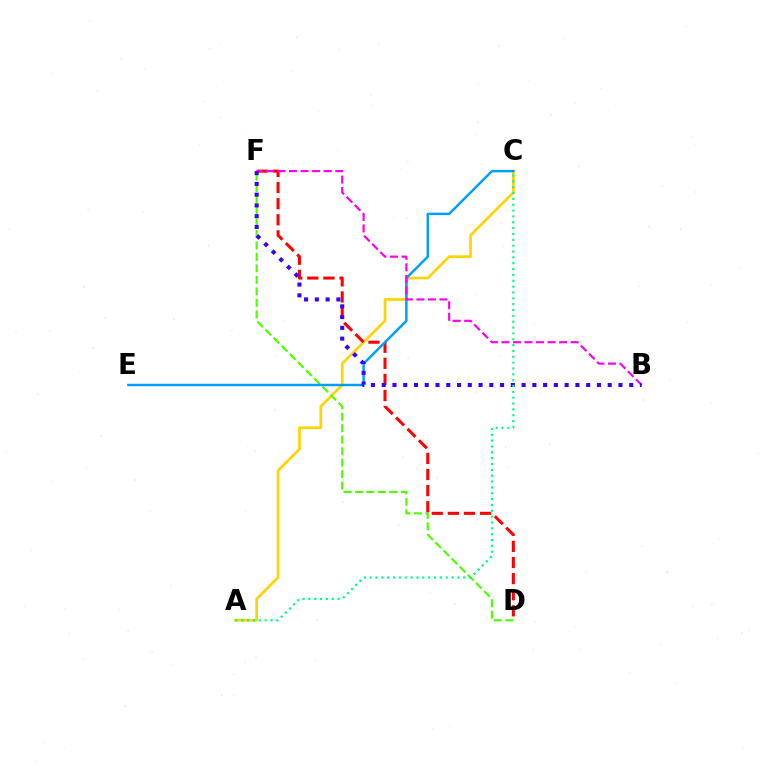{('A', 'C'): [{'color': '#ffd500', 'line_style': 'solid', 'thickness': 1.95}, {'color': '#00ff86', 'line_style': 'dotted', 'thickness': 1.59}], ('D', 'F'): [{'color': '#4fff00', 'line_style': 'dashed', 'thickness': 1.56}, {'color': '#ff0000', 'line_style': 'dashed', 'thickness': 2.19}], ('C', 'E'): [{'color': '#009eff', 'line_style': 'solid', 'thickness': 1.77}], ('B', 'F'): [{'color': '#ff00ed', 'line_style': 'dashed', 'thickness': 1.57}, {'color': '#3700ff', 'line_style': 'dotted', 'thickness': 2.92}]}